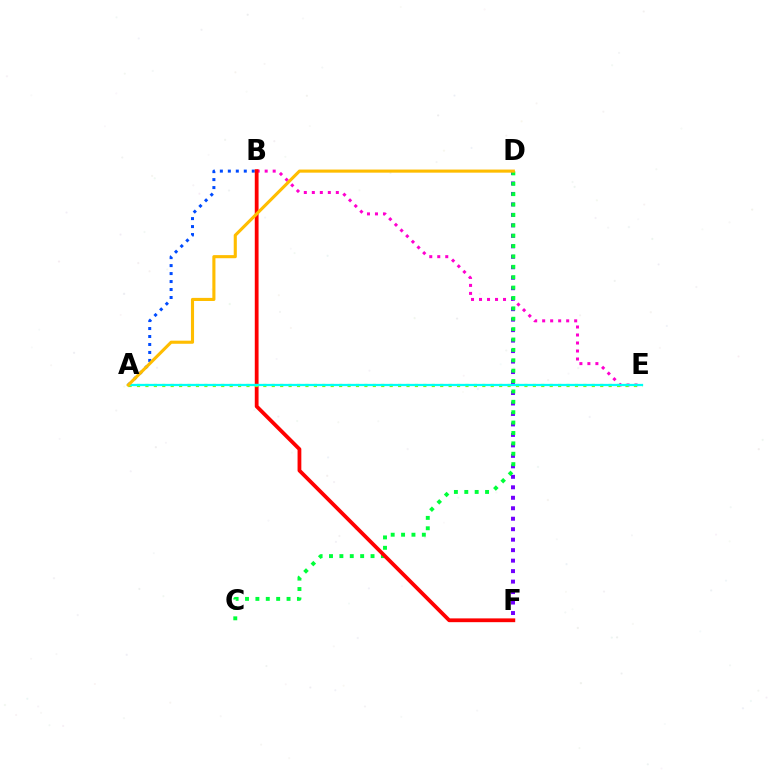{('B', 'E'): [{'color': '#ff00cf', 'line_style': 'dotted', 'thickness': 2.17}], ('A', 'B'): [{'color': '#004bff', 'line_style': 'dotted', 'thickness': 2.17}], ('D', 'F'): [{'color': '#7200ff', 'line_style': 'dotted', 'thickness': 2.85}], ('C', 'D'): [{'color': '#00ff39', 'line_style': 'dotted', 'thickness': 2.82}], ('B', 'F'): [{'color': '#ff0000', 'line_style': 'solid', 'thickness': 2.72}], ('A', 'E'): [{'color': '#84ff00', 'line_style': 'dotted', 'thickness': 2.29}, {'color': '#00fff6', 'line_style': 'solid', 'thickness': 1.63}], ('A', 'D'): [{'color': '#ffbd00', 'line_style': 'solid', 'thickness': 2.24}]}